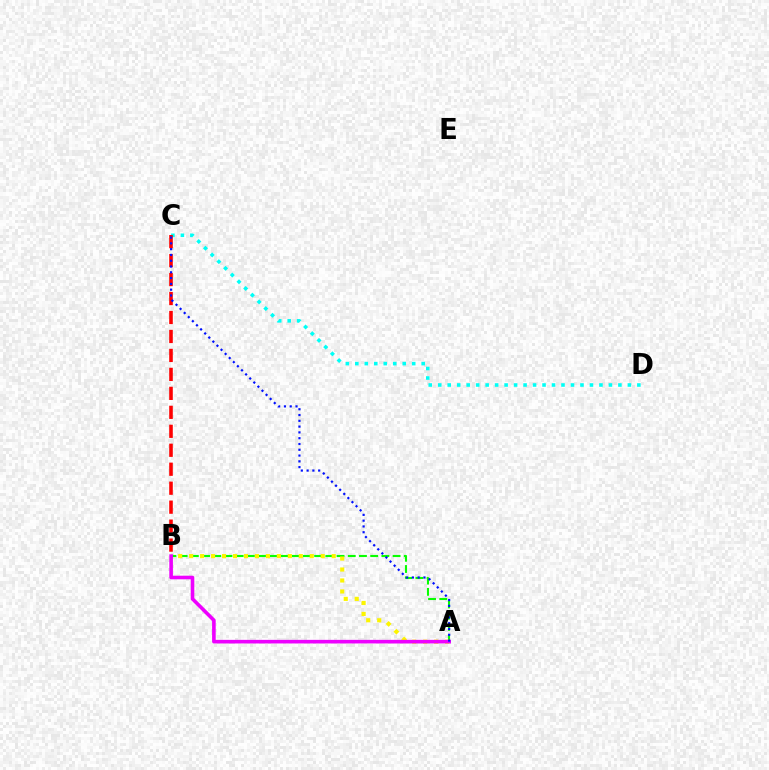{('A', 'B'): [{'color': '#08ff00', 'line_style': 'dashed', 'thickness': 1.52}, {'color': '#fcf500', 'line_style': 'dotted', 'thickness': 2.98}, {'color': '#ee00ff', 'line_style': 'solid', 'thickness': 2.59}], ('C', 'D'): [{'color': '#00fff6', 'line_style': 'dotted', 'thickness': 2.58}], ('B', 'C'): [{'color': '#ff0000', 'line_style': 'dashed', 'thickness': 2.58}], ('A', 'C'): [{'color': '#0010ff', 'line_style': 'dotted', 'thickness': 1.57}]}